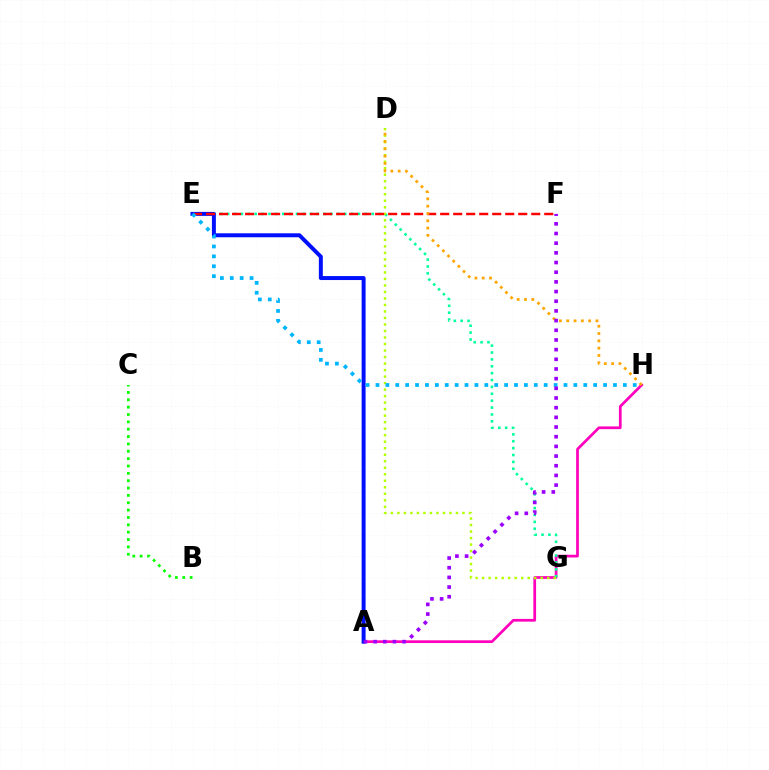{('A', 'H'): [{'color': '#ff00bd', 'line_style': 'solid', 'thickness': 1.96}], ('E', 'G'): [{'color': '#00ff9d', 'line_style': 'dotted', 'thickness': 1.87}], ('A', 'E'): [{'color': '#0010ff', 'line_style': 'solid', 'thickness': 2.86}], ('D', 'G'): [{'color': '#b3ff00', 'line_style': 'dotted', 'thickness': 1.77}], ('E', 'F'): [{'color': '#ff0000', 'line_style': 'dashed', 'thickness': 1.77}], ('E', 'H'): [{'color': '#00b5ff', 'line_style': 'dotted', 'thickness': 2.69}], ('D', 'H'): [{'color': '#ffa500', 'line_style': 'dotted', 'thickness': 1.98}], ('A', 'F'): [{'color': '#9b00ff', 'line_style': 'dotted', 'thickness': 2.63}], ('B', 'C'): [{'color': '#08ff00', 'line_style': 'dotted', 'thickness': 2.0}]}